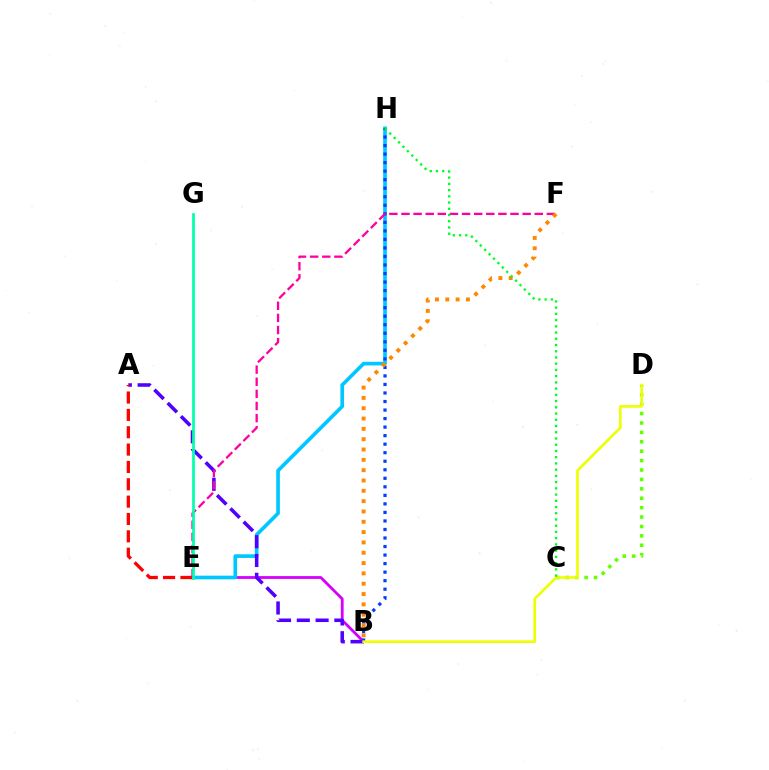{('B', 'E'): [{'color': '#d600ff', 'line_style': 'solid', 'thickness': 2.02}], ('E', 'H'): [{'color': '#00c7ff', 'line_style': 'solid', 'thickness': 2.63}], ('B', 'H'): [{'color': '#003fff', 'line_style': 'dotted', 'thickness': 2.32}], ('A', 'B'): [{'color': '#4f00ff', 'line_style': 'dashed', 'thickness': 2.55}], ('A', 'E'): [{'color': '#ff0000', 'line_style': 'dashed', 'thickness': 2.36}], ('E', 'F'): [{'color': '#ff00a0', 'line_style': 'dashed', 'thickness': 1.65}], ('C', 'D'): [{'color': '#66ff00', 'line_style': 'dotted', 'thickness': 2.56}], ('B', 'F'): [{'color': '#ff8800', 'line_style': 'dotted', 'thickness': 2.8}], ('E', 'G'): [{'color': '#00ffaf', 'line_style': 'solid', 'thickness': 1.96}], ('B', 'D'): [{'color': '#eeff00', 'line_style': 'solid', 'thickness': 1.9}], ('C', 'H'): [{'color': '#00ff27', 'line_style': 'dotted', 'thickness': 1.69}]}